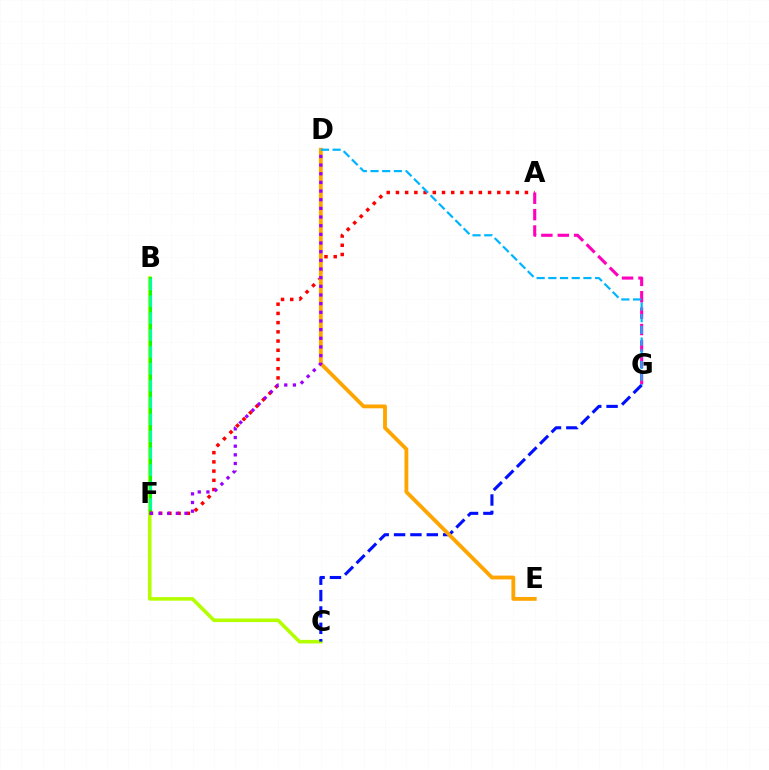{('B', 'C'): [{'color': '#b3ff00', 'line_style': 'solid', 'thickness': 2.58}], ('B', 'F'): [{'color': '#08ff00', 'line_style': 'solid', 'thickness': 2.12}, {'color': '#00ff9d', 'line_style': 'dashed', 'thickness': 2.29}], ('A', 'F'): [{'color': '#ff0000', 'line_style': 'dotted', 'thickness': 2.5}], ('A', 'G'): [{'color': '#ff00bd', 'line_style': 'dashed', 'thickness': 2.23}], ('C', 'G'): [{'color': '#0010ff', 'line_style': 'dashed', 'thickness': 2.22}], ('D', 'E'): [{'color': '#ffa500', 'line_style': 'solid', 'thickness': 2.76}], ('D', 'F'): [{'color': '#9b00ff', 'line_style': 'dotted', 'thickness': 2.35}], ('D', 'G'): [{'color': '#00b5ff', 'line_style': 'dashed', 'thickness': 1.59}]}